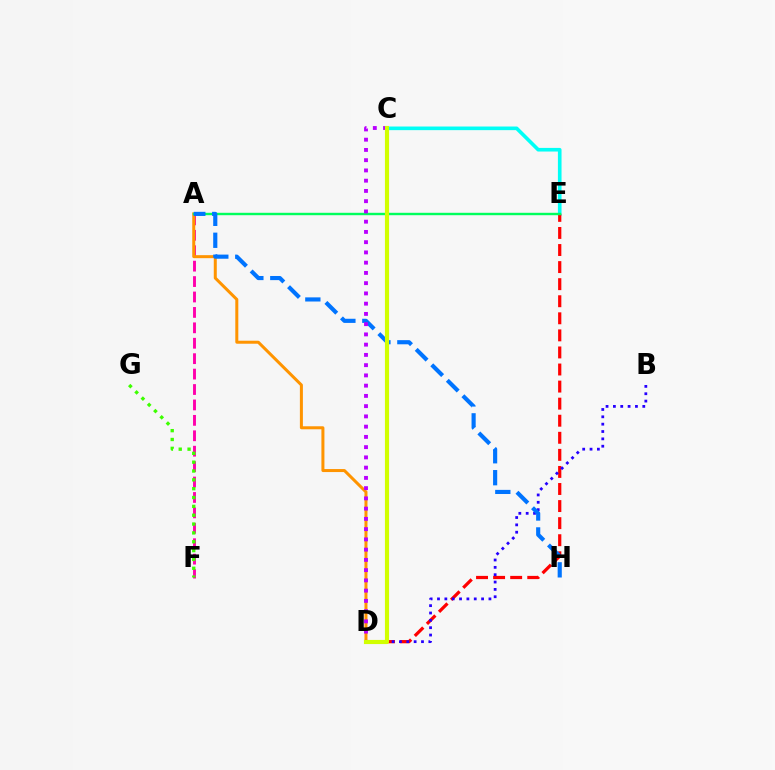{('C', 'E'): [{'color': '#00fff6', 'line_style': 'solid', 'thickness': 2.61}], ('A', 'F'): [{'color': '#ff00ac', 'line_style': 'dashed', 'thickness': 2.09}], ('A', 'D'): [{'color': '#ff9400', 'line_style': 'solid', 'thickness': 2.17}], ('D', 'E'): [{'color': '#ff0000', 'line_style': 'dashed', 'thickness': 2.32}], ('B', 'D'): [{'color': '#2500ff', 'line_style': 'dotted', 'thickness': 2.0}], ('F', 'G'): [{'color': '#3dff00', 'line_style': 'dotted', 'thickness': 2.4}], ('A', 'E'): [{'color': '#00ff5c', 'line_style': 'solid', 'thickness': 1.73}], ('A', 'H'): [{'color': '#0074ff', 'line_style': 'dashed', 'thickness': 2.98}], ('C', 'D'): [{'color': '#b900ff', 'line_style': 'dotted', 'thickness': 2.78}, {'color': '#d1ff00', 'line_style': 'solid', 'thickness': 2.98}]}